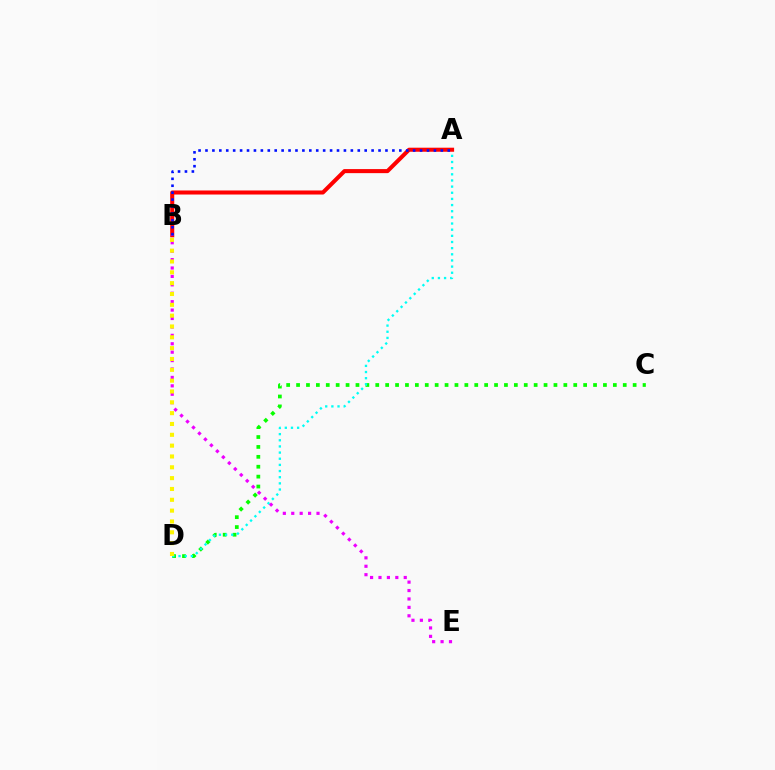{('C', 'D'): [{'color': '#08ff00', 'line_style': 'dotted', 'thickness': 2.69}], ('A', 'D'): [{'color': '#00fff6', 'line_style': 'dotted', 'thickness': 1.67}], ('A', 'B'): [{'color': '#ff0000', 'line_style': 'solid', 'thickness': 2.91}, {'color': '#0010ff', 'line_style': 'dotted', 'thickness': 1.88}], ('B', 'E'): [{'color': '#ee00ff', 'line_style': 'dotted', 'thickness': 2.29}], ('B', 'D'): [{'color': '#fcf500', 'line_style': 'dotted', 'thickness': 2.94}]}